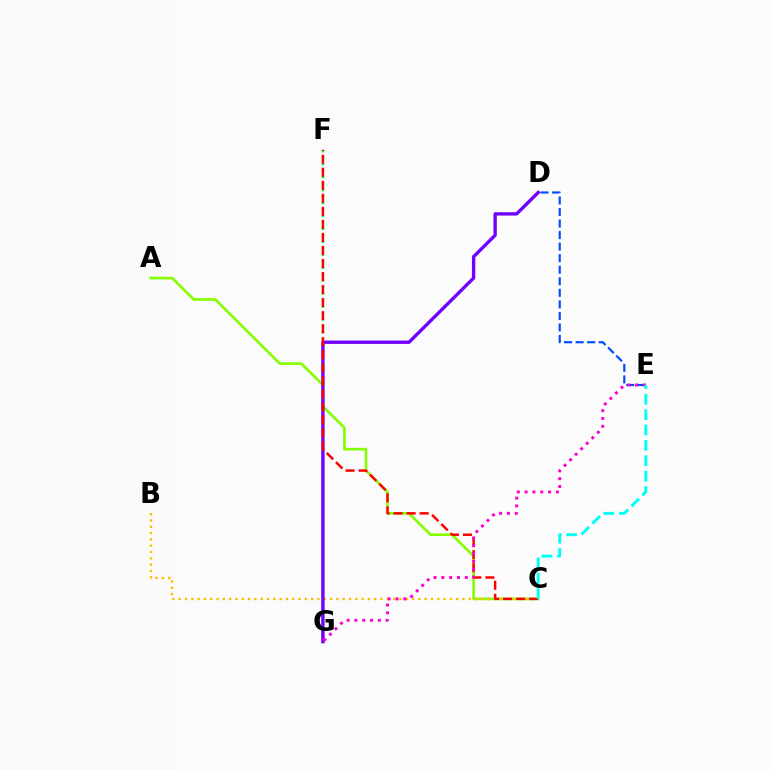{('F', 'G'): [{'color': '#00ff39', 'line_style': 'dotted', 'thickness': 1.76}], ('A', 'C'): [{'color': '#84ff00', 'line_style': 'solid', 'thickness': 1.91}], ('B', 'C'): [{'color': '#ffbd00', 'line_style': 'dotted', 'thickness': 1.71}], ('D', 'E'): [{'color': '#004bff', 'line_style': 'dashed', 'thickness': 1.57}], ('D', 'G'): [{'color': '#7200ff', 'line_style': 'solid', 'thickness': 2.42}], ('C', 'F'): [{'color': '#ff0000', 'line_style': 'dashed', 'thickness': 1.77}], ('E', 'G'): [{'color': '#ff00cf', 'line_style': 'dotted', 'thickness': 2.12}], ('C', 'E'): [{'color': '#00fff6', 'line_style': 'dashed', 'thickness': 2.09}]}